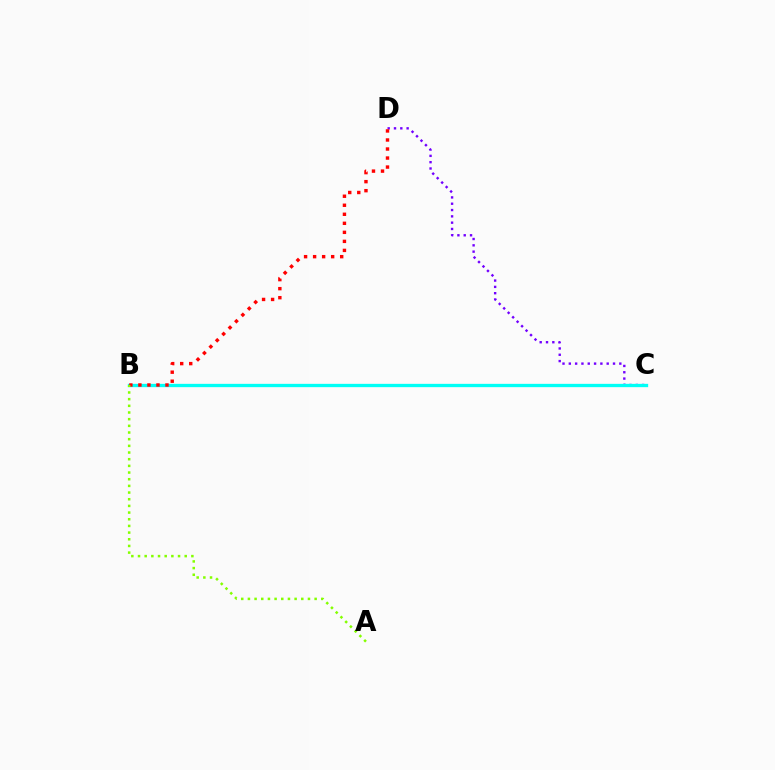{('C', 'D'): [{'color': '#7200ff', 'line_style': 'dotted', 'thickness': 1.72}], ('B', 'C'): [{'color': '#00fff6', 'line_style': 'solid', 'thickness': 2.39}], ('B', 'D'): [{'color': '#ff0000', 'line_style': 'dotted', 'thickness': 2.45}], ('A', 'B'): [{'color': '#84ff00', 'line_style': 'dotted', 'thickness': 1.81}]}